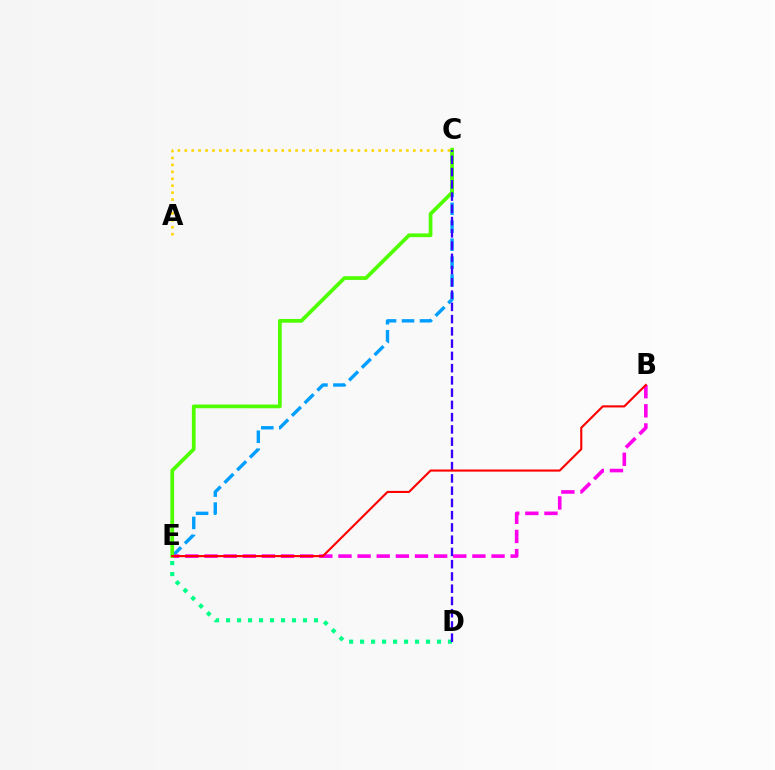{('D', 'E'): [{'color': '#00ff86', 'line_style': 'dotted', 'thickness': 2.99}], ('C', 'E'): [{'color': '#009eff', 'line_style': 'dashed', 'thickness': 2.44}, {'color': '#4fff00', 'line_style': 'solid', 'thickness': 2.69}], ('B', 'E'): [{'color': '#ff00ed', 'line_style': 'dashed', 'thickness': 2.6}, {'color': '#ff0000', 'line_style': 'solid', 'thickness': 1.53}], ('A', 'C'): [{'color': '#ffd500', 'line_style': 'dotted', 'thickness': 1.88}], ('C', 'D'): [{'color': '#3700ff', 'line_style': 'dashed', 'thickness': 1.66}]}